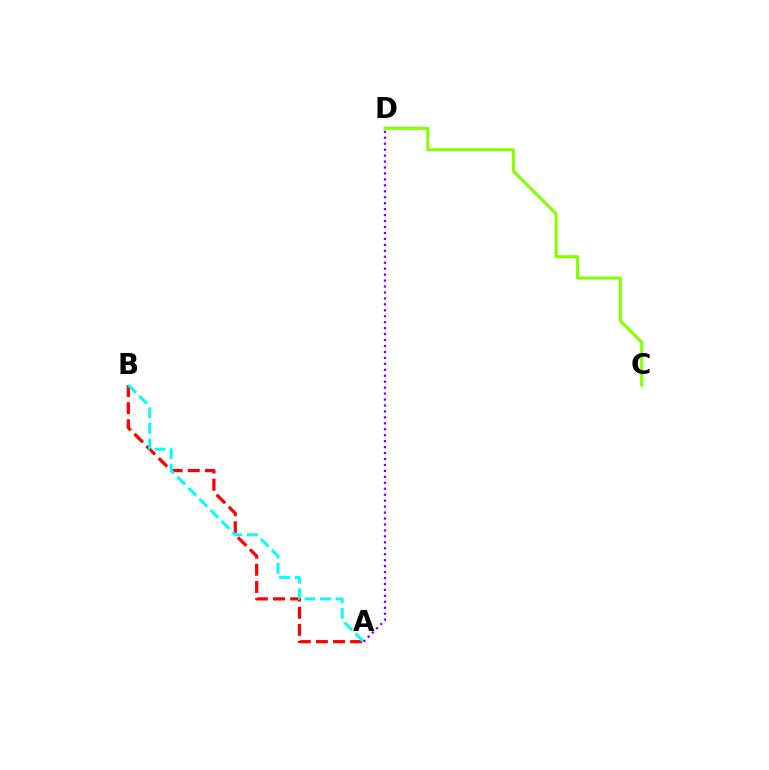{('A', 'B'): [{'color': '#ff0000', 'line_style': 'dashed', 'thickness': 2.33}, {'color': '#00fff6', 'line_style': 'dashed', 'thickness': 2.12}], ('C', 'D'): [{'color': '#84ff00', 'line_style': 'solid', 'thickness': 2.18}], ('A', 'D'): [{'color': '#7200ff', 'line_style': 'dotted', 'thickness': 1.62}]}